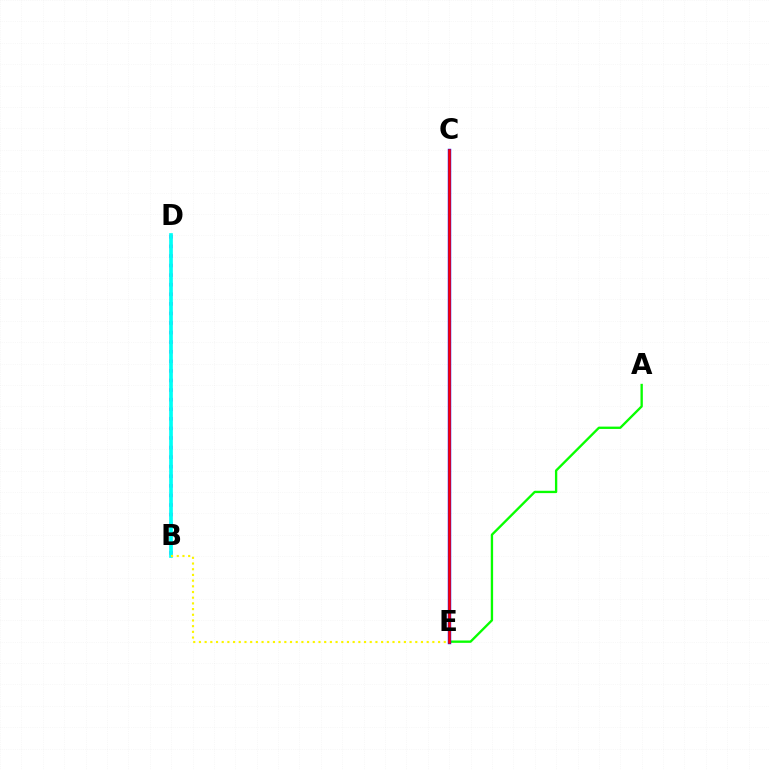{('B', 'D'): [{'color': '#ee00ff', 'line_style': 'dotted', 'thickness': 2.6}, {'color': '#00fff6', 'line_style': 'solid', 'thickness': 2.66}], ('A', 'E'): [{'color': '#08ff00', 'line_style': 'solid', 'thickness': 1.68}], ('C', 'E'): [{'color': '#0010ff', 'line_style': 'solid', 'thickness': 2.46}, {'color': '#ff0000', 'line_style': 'solid', 'thickness': 1.84}], ('B', 'E'): [{'color': '#fcf500', 'line_style': 'dotted', 'thickness': 1.55}]}